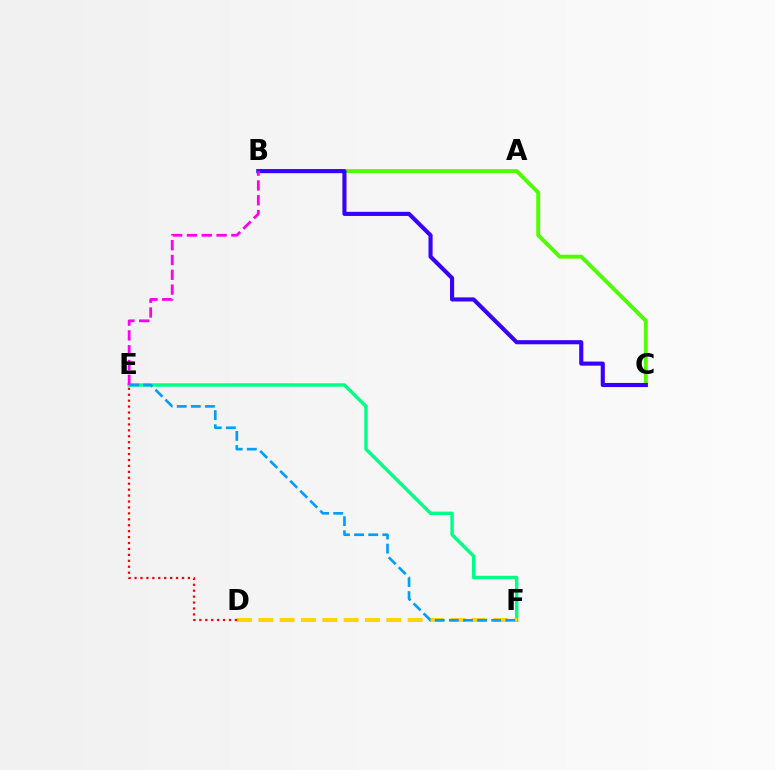{('B', 'C'): [{'color': '#4fff00', 'line_style': 'solid', 'thickness': 2.79}, {'color': '#3700ff', 'line_style': 'solid', 'thickness': 2.95}], ('E', 'F'): [{'color': '#00ff86', 'line_style': 'solid', 'thickness': 2.47}, {'color': '#009eff', 'line_style': 'dashed', 'thickness': 1.92}], ('D', 'F'): [{'color': '#ffd500', 'line_style': 'dashed', 'thickness': 2.9}], ('B', 'E'): [{'color': '#ff00ed', 'line_style': 'dashed', 'thickness': 2.01}], ('D', 'E'): [{'color': '#ff0000', 'line_style': 'dotted', 'thickness': 1.61}]}